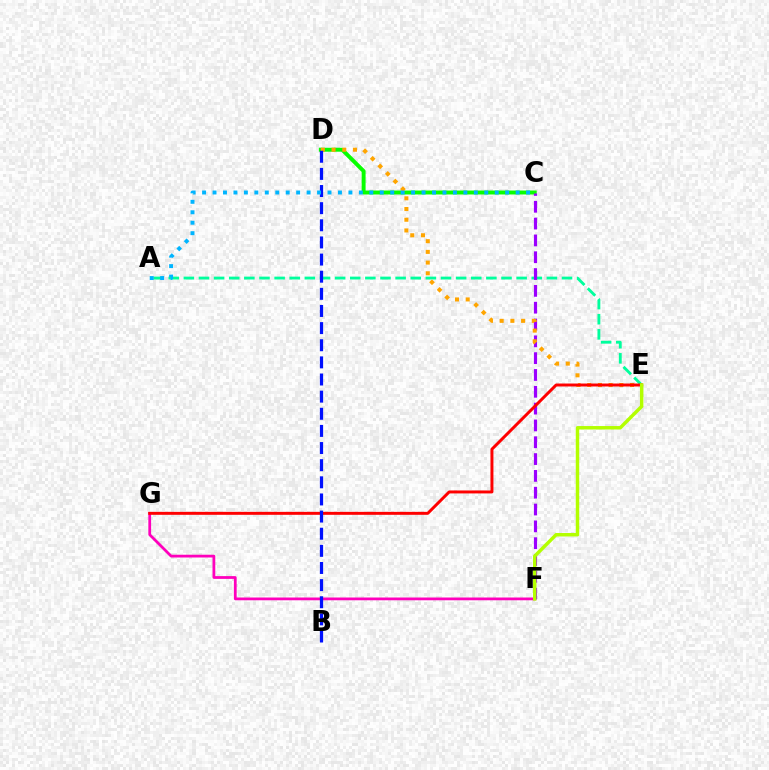{('A', 'E'): [{'color': '#00ff9d', 'line_style': 'dashed', 'thickness': 2.05}], ('C', 'D'): [{'color': '#08ff00', 'line_style': 'solid', 'thickness': 2.84}], ('F', 'G'): [{'color': '#ff00bd', 'line_style': 'solid', 'thickness': 1.99}], ('C', 'F'): [{'color': '#9b00ff', 'line_style': 'dashed', 'thickness': 2.28}], ('D', 'E'): [{'color': '#ffa500', 'line_style': 'dotted', 'thickness': 2.91}], ('E', 'G'): [{'color': '#ff0000', 'line_style': 'solid', 'thickness': 2.13}], ('E', 'F'): [{'color': '#b3ff00', 'line_style': 'solid', 'thickness': 2.49}], ('B', 'D'): [{'color': '#0010ff', 'line_style': 'dashed', 'thickness': 2.33}], ('A', 'C'): [{'color': '#00b5ff', 'line_style': 'dotted', 'thickness': 2.84}]}